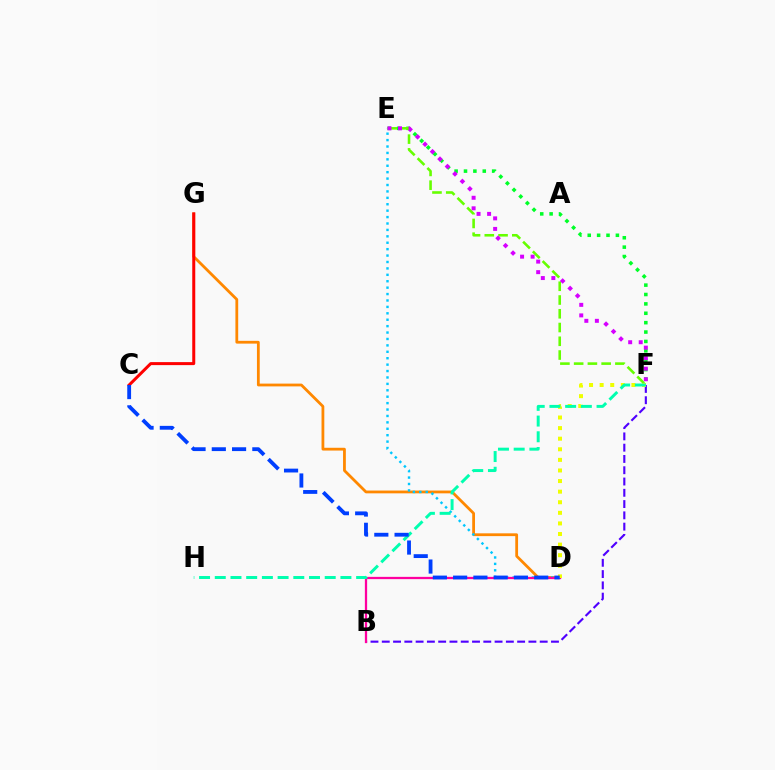{('B', 'F'): [{'color': '#4f00ff', 'line_style': 'dashed', 'thickness': 1.53}], ('D', 'G'): [{'color': '#ff8800', 'line_style': 'solid', 'thickness': 2.01}], ('E', 'F'): [{'color': '#00ff27', 'line_style': 'dotted', 'thickness': 2.55}, {'color': '#66ff00', 'line_style': 'dashed', 'thickness': 1.87}, {'color': '#d600ff', 'line_style': 'dotted', 'thickness': 2.86}], ('D', 'E'): [{'color': '#00c7ff', 'line_style': 'dotted', 'thickness': 1.74}], ('B', 'D'): [{'color': '#ff00a0', 'line_style': 'solid', 'thickness': 1.63}], ('D', 'F'): [{'color': '#eeff00', 'line_style': 'dotted', 'thickness': 2.88}], ('C', 'G'): [{'color': '#ff0000', 'line_style': 'solid', 'thickness': 2.16}], ('F', 'H'): [{'color': '#00ffaf', 'line_style': 'dashed', 'thickness': 2.13}], ('C', 'D'): [{'color': '#003fff', 'line_style': 'dashed', 'thickness': 2.75}]}